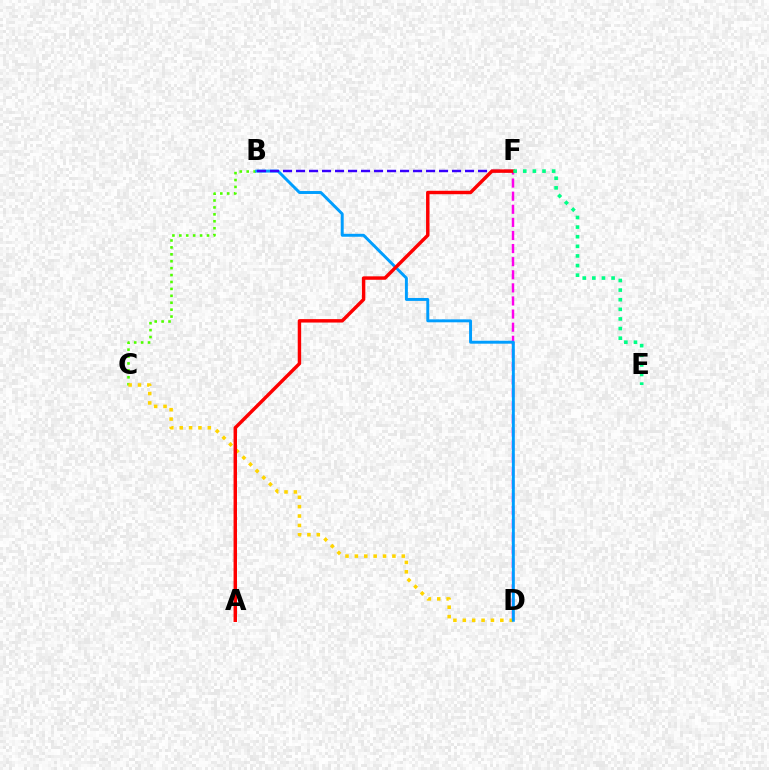{('D', 'F'): [{'color': '#ff00ed', 'line_style': 'dashed', 'thickness': 1.78}], ('B', 'C'): [{'color': '#4fff00', 'line_style': 'dotted', 'thickness': 1.88}], ('C', 'D'): [{'color': '#ffd500', 'line_style': 'dotted', 'thickness': 2.55}], ('B', 'D'): [{'color': '#009eff', 'line_style': 'solid', 'thickness': 2.11}], ('B', 'F'): [{'color': '#3700ff', 'line_style': 'dashed', 'thickness': 1.77}], ('A', 'F'): [{'color': '#ff0000', 'line_style': 'solid', 'thickness': 2.47}], ('E', 'F'): [{'color': '#00ff86', 'line_style': 'dotted', 'thickness': 2.61}]}